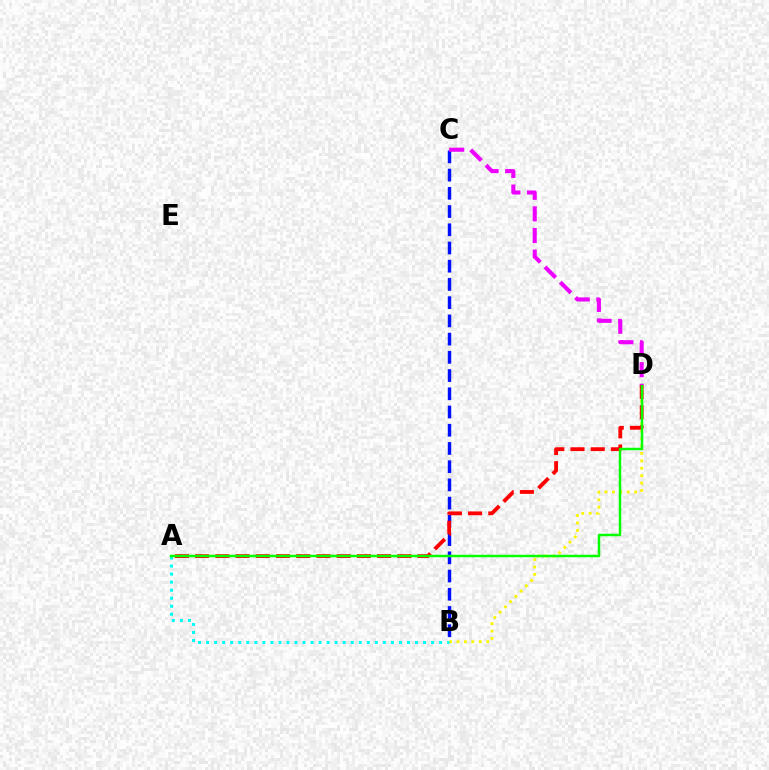{('B', 'C'): [{'color': '#0010ff', 'line_style': 'dashed', 'thickness': 2.48}], ('B', 'D'): [{'color': '#fcf500', 'line_style': 'dotted', 'thickness': 2.02}], ('A', 'B'): [{'color': '#00fff6', 'line_style': 'dotted', 'thickness': 2.18}], ('A', 'D'): [{'color': '#ff0000', 'line_style': 'dashed', 'thickness': 2.75}, {'color': '#08ff00', 'line_style': 'solid', 'thickness': 1.79}], ('C', 'D'): [{'color': '#ee00ff', 'line_style': 'dashed', 'thickness': 2.94}]}